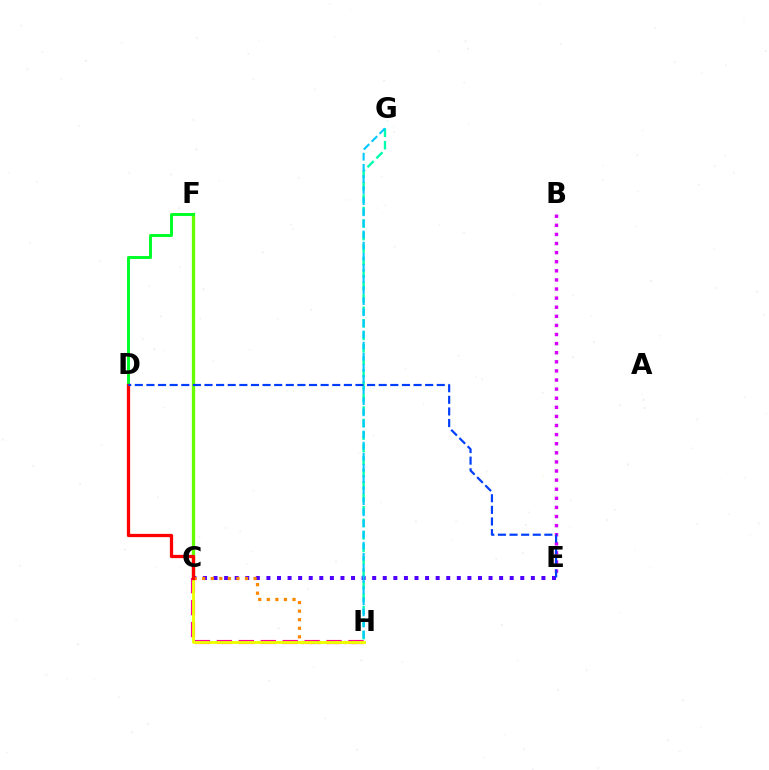{('C', 'F'): [{'color': '#66ff00', 'line_style': 'solid', 'thickness': 2.39}], ('C', 'E'): [{'color': '#4f00ff', 'line_style': 'dotted', 'thickness': 2.87}], ('C', 'H'): [{'color': '#ff00a0', 'line_style': 'dashed', 'thickness': 2.98}, {'color': '#ff8800', 'line_style': 'dotted', 'thickness': 2.33}, {'color': '#eeff00', 'line_style': 'solid', 'thickness': 2.06}], ('G', 'H'): [{'color': '#00ffaf', 'line_style': 'dashed', 'thickness': 1.69}, {'color': '#00c7ff', 'line_style': 'dashed', 'thickness': 1.51}], ('D', 'F'): [{'color': '#00ff27', 'line_style': 'solid', 'thickness': 2.11}], ('C', 'D'): [{'color': '#ff0000', 'line_style': 'solid', 'thickness': 2.35}], ('B', 'E'): [{'color': '#d600ff', 'line_style': 'dotted', 'thickness': 2.47}], ('D', 'E'): [{'color': '#003fff', 'line_style': 'dashed', 'thickness': 1.58}]}